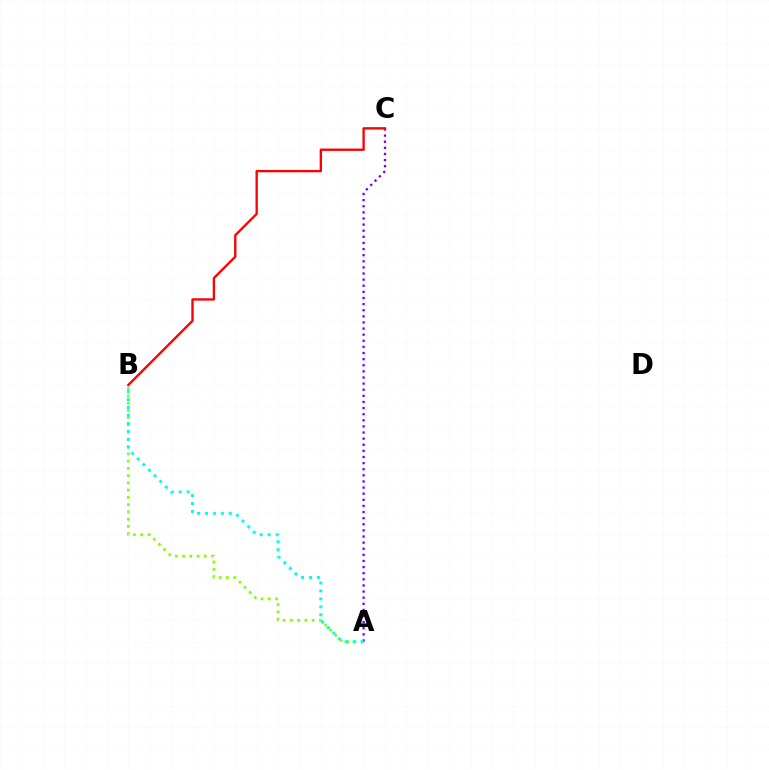{('A', 'B'): [{'color': '#84ff00', 'line_style': 'dotted', 'thickness': 1.97}, {'color': '#00fff6', 'line_style': 'dotted', 'thickness': 2.16}], ('A', 'C'): [{'color': '#7200ff', 'line_style': 'dotted', 'thickness': 1.66}], ('B', 'C'): [{'color': '#ff0000', 'line_style': 'solid', 'thickness': 1.69}]}